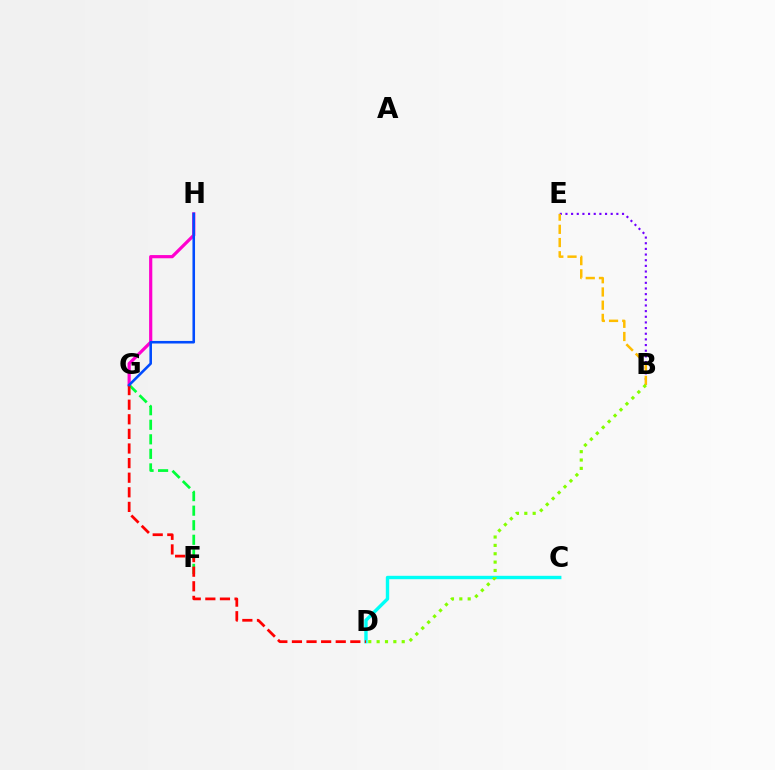{('B', 'E'): [{'color': '#7200ff', 'line_style': 'dotted', 'thickness': 1.54}, {'color': '#ffbd00', 'line_style': 'dashed', 'thickness': 1.79}], ('C', 'D'): [{'color': '#00fff6', 'line_style': 'solid', 'thickness': 2.44}], ('G', 'H'): [{'color': '#ff00cf', 'line_style': 'solid', 'thickness': 2.3}, {'color': '#004bff', 'line_style': 'solid', 'thickness': 1.85}], ('F', 'G'): [{'color': '#00ff39', 'line_style': 'dashed', 'thickness': 1.98}], ('D', 'G'): [{'color': '#ff0000', 'line_style': 'dashed', 'thickness': 1.98}], ('B', 'D'): [{'color': '#84ff00', 'line_style': 'dotted', 'thickness': 2.27}]}